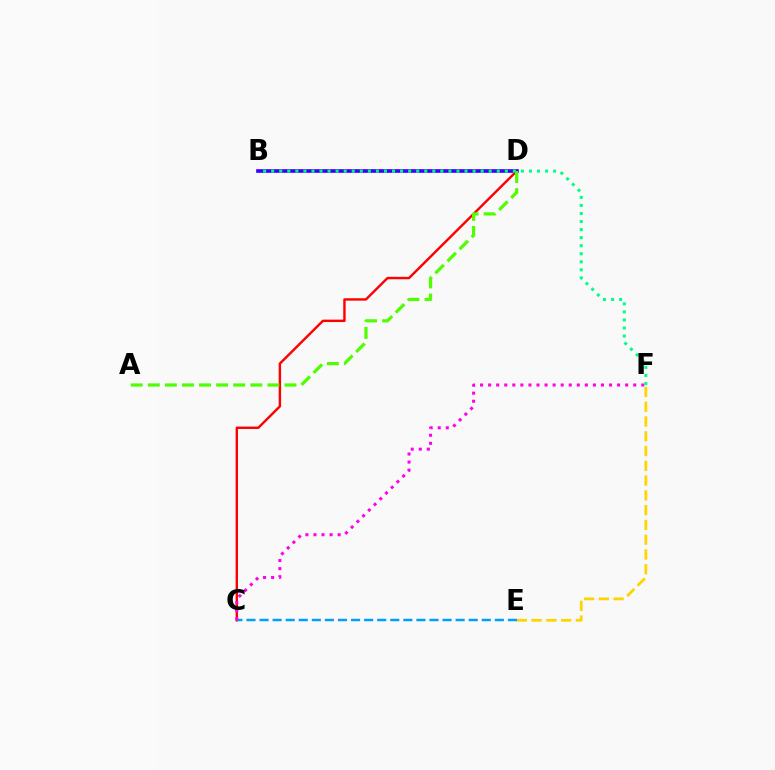{('C', 'D'): [{'color': '#ff0000', 'line_style': 'solid', 'thickness': 1.74}], ('B', 'D'): [{'color': '#3700ff', 'line_style': 'solid', 'thickness': 2.63}], ('A', 'D'): [{'color': '#4fff00', 'line_style': 'dashed', 'thickness': 2.32}], ('E', 'F'): [{'color': '#ffd500', 'line_style': 'dashed', 'thickness': 2.01}], ('C', 'E'): [{'color': '#009eff', 'line_style': 'dashed', 'thickness': 1.78}], ('C', 'F'): [{'color': '#ff00ed', 'line_style': 'dotted', 'thickness': 2.19}], ('B', 'F'): [{'color': '#00ff86', 'line_style': 'dotted', 'thickness': 2.19}]}